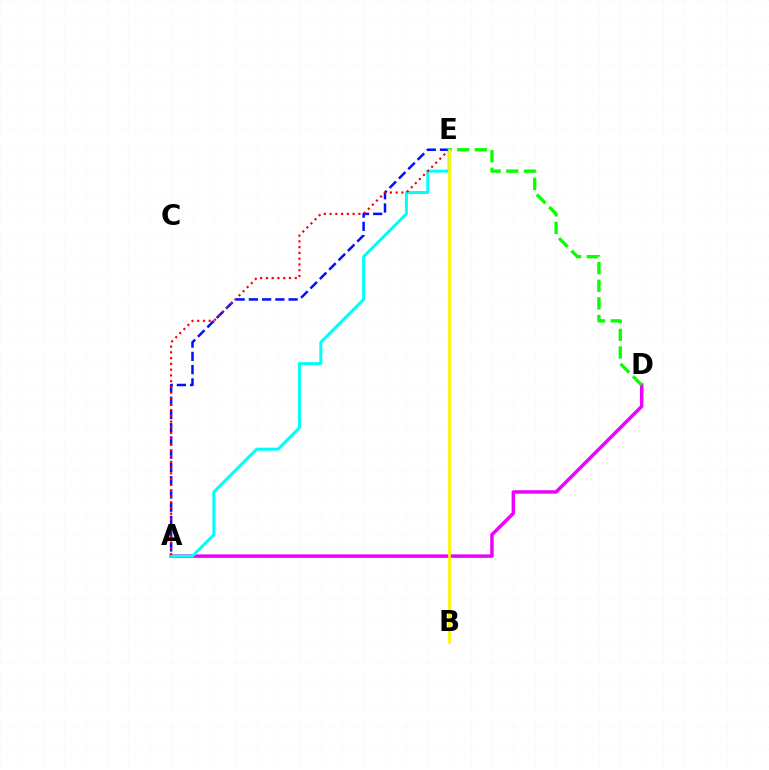{('A', 'D'): [{'color': '#ee00ff', 'line_style': 'solid', 'thickness': 2.49}], ('A', 'E'): [{'color': '#0010ff', 'line_style': 'dashed', 'thickness': 1.8}, {'color': '#00fff6', 'line_style': 'solid', 'thickness': 2.16}, {'color': '#ff0000', 'line_style': 'dotted', 'thickness': 1.57}], ('D', 'E'): [{'color': '#08ff00', 'line_style': 'dashed', 'thickness': 2.39}], ('B', 'E'): [{'color': '#fcf500', 'line_style': 'solid', 'thickness': 1.99}]}